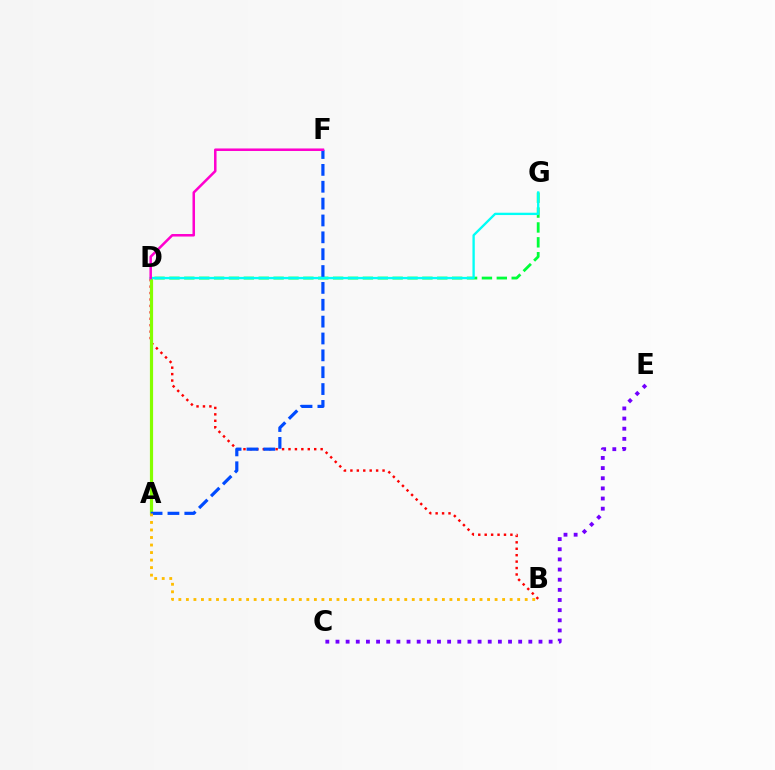{('B', 'D'): [{'color': '#ff0000', 'line_style': 'dotted', 'thickness': 1.75}], ('D', 'G'): [{'color': '#00ff39', 'line_style': 'dashed', 'thickness': 2.02}, {'color': '#00fff6', 'line_style': 'solid', 'thickness': 1.68}], ('A', 'D'): [{'color': '#84ff00', 'line_style': 'solid', 'thickness': 2.28}], ('C', 'E'): [{'color': '#7200ff', 'line_style': 'dotted', 'thickness': 2.76}], ('A', 'F'): [{'color': '#004bff', 'line_style': 'dashed', 'thickness': 2.29}], ('A', 'B'): [{'color': '#ffbd00', 'line_style': 'dotted', 'thickness': 2.05}], ('D', 'F'): [{'color': '#ff00cf', 'line_style': 'solid', 'thickness': 1.82}]}